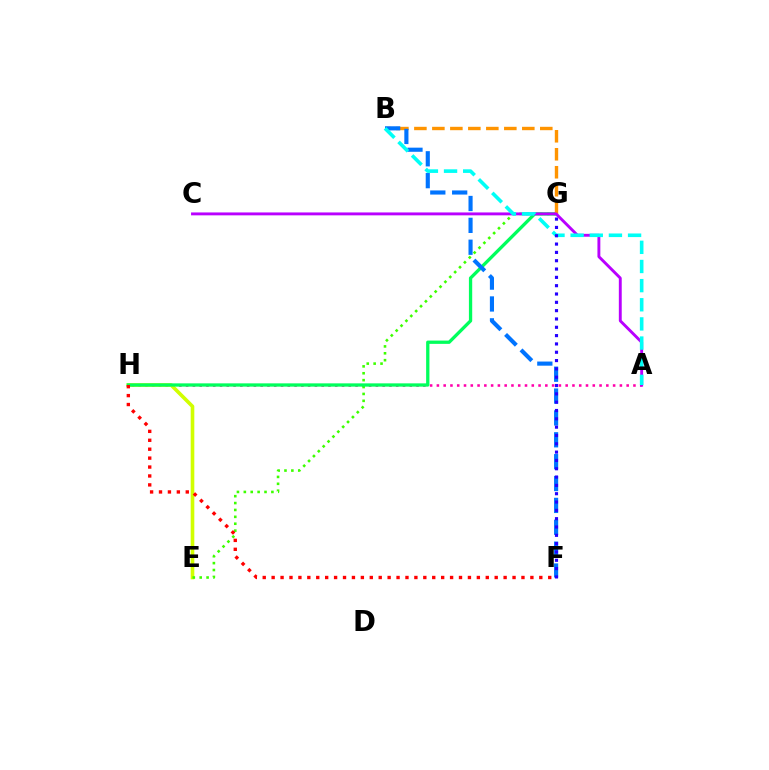{('A', 'H'): [{'color': '#ff00ac', 'line_style': 'dotted', 'thickness': 1.84}], ('E', 'H'): [{'color': '#d1ff00', 'line_style': 'solid', 'thickness': 2.61}], ('E', 'G'): [{'color': '#3dff00', 'line_style': 'dotted', 'thickness': 1.87}], ('G', 'H'): [{'color': '#00ff5c', 'line_style': 'solid', 'thickness': 2.37}], ('B', 'G'): [{'color': '#ff9400', 'line_style': 'dashed', 'thickness': 2.44}], ('B', 'F'): [{'color': '#0074ff', 'line_style': 'dashed', 'thickness': 2.97}], ('A', 'C'): [{'color': '#b900ff', 'line_style': 'solid', 'thickness': 2.08}], ('A', 'B'): [{'color': '#00fff6', 'line_style': 'dashed', 'thickness': 2.6}], ('F', 'G'): [{'color': '#2500ff', 'line_style': 'dotted', 'thickness': 2.26}], ('F', 'H'): [{'color': '#ff0000', 'line_style': 'dotted', 'thickness': 2.42}]}